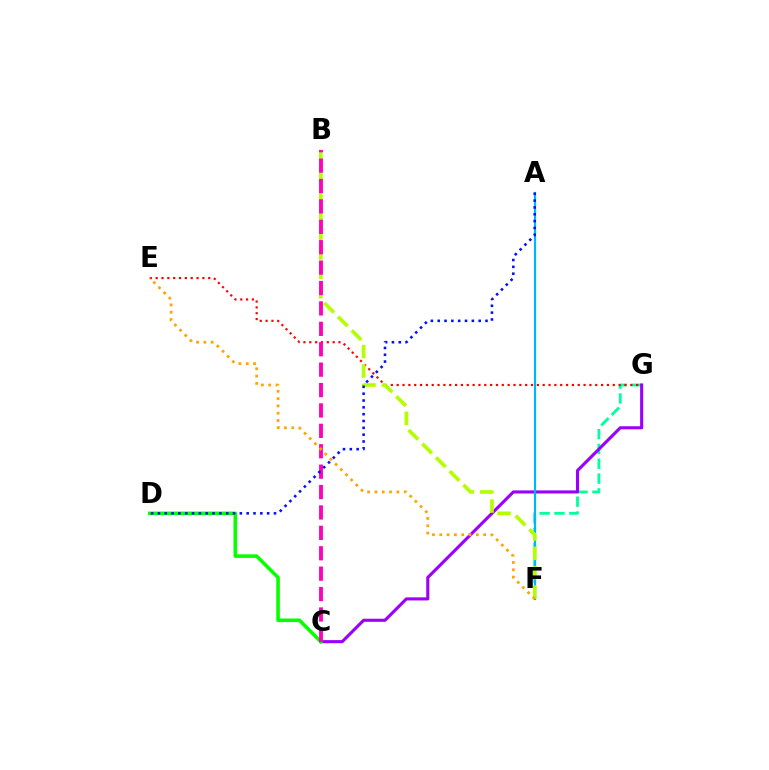{('F', 'G'): [{'color': '#00ff9d', 'line_style': 'dashed', 'thickness': 2.01}], ('C', 'G'): [{'color': '#9b00ff', 'line_style': 'solid', 'thickness': 2.23}], ('E', 'G'): [{'color': '#ff0000', 'line_style': 'dotted', 'thickness': 1.59}], ('A', 'F'): [{'color': '#00b5ff', 'line_style': 'solid', 'thickness': 1.58}], ('B', 'F'): [{'color': '#b3ff00', 'line_style': 'dashed', 'thickness': 2.63}], ('C', 'D'): [{'color': '#08ff00', 'line_style': 'solid', 'thickness': 2.58}], ('B', 'C'): [{'color': '#ff00bd', 'line_style': 'dashed', 'thickness': 2.77}], ('E', 'F'): [{'color': '#ffa500', 'line_style': 'dotted', 'thickness': 1.99}], ('A', 'D'): [{'color': '#0010ff', 'line_style': 'dotted', 'thickness': 1.86}]}